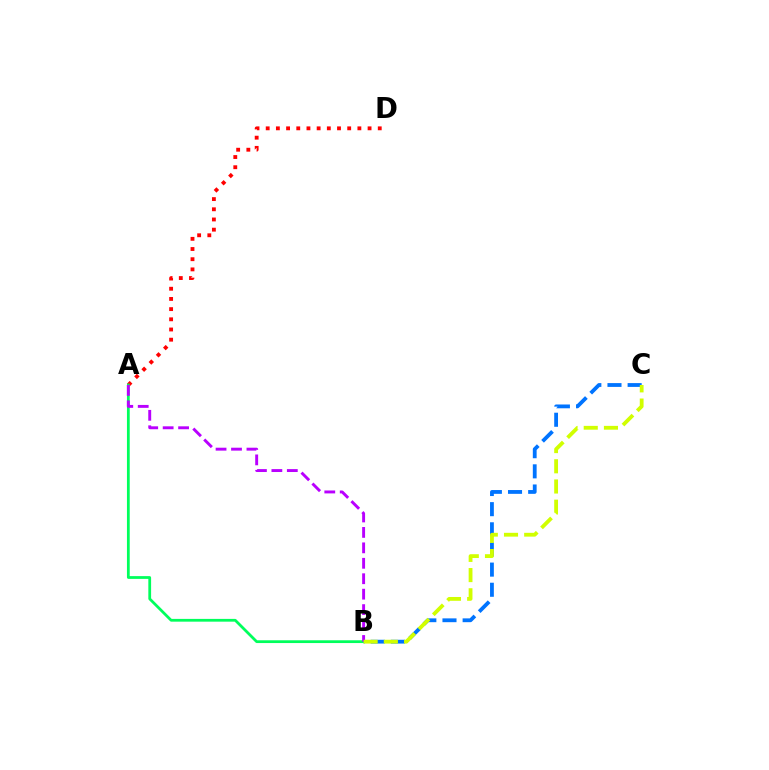{('A', 'D'): [{'color': '#ff0000', 'line_style': 'dotted', 'thickness': 2.77}], ('B', 'C'): [{'color': '#0074ff', 'line_style': 'dashed', 'thickness': 2.74}, {'color': '#d1ff00', 'line_style': 'dashed', 'thickness': 2.74}], ('A', 'B'): [{'color': '#00ff5c', 'line_style': 'solid', 'thickness': 1.99}, {'color': '#b900ff', 'line_style': 'dashed', 'thickness': 2.1}]}